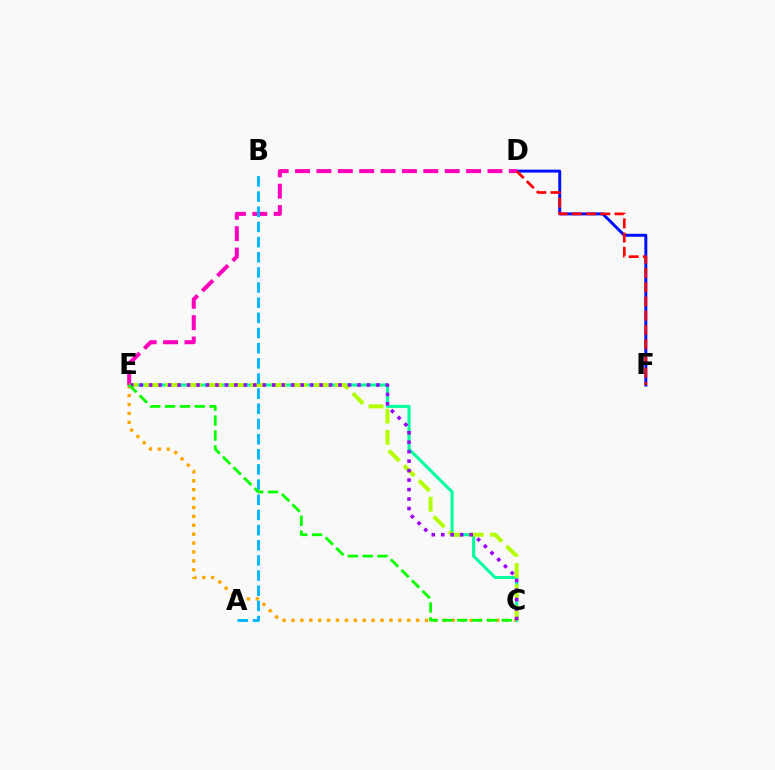{('C', 'E'): [{'color': '#ffa500', 'line_style': 'dotted', 'thickness': 2.42}, {'color': '#00ff9d', 'line_style': 'solid', 'thickness': 2.22}, {'color': '#b3ff00', 'line_style': 'dashed', 'thickness': 2.88}, {'color': '#9b00ff', 'line_style': 'dotted', 'thickness': 2.57}, {'color': '#08ff00', 'line_style': 'dashed', 'thickness': 2.02}], ('D', 'F'): [{'color': '#0010ff', 'line_style': 'solid', 'thickness': 2.14}, {'color': '#ff0000', 'line_style': 'dashed', 'thickness': 1.93}], ('D', 'E'): [{'color': '#ff00bd', 'line_style': 'dashed', 'thickness': 2.9}], ('A', 'B'): [{'color': '#00b5ff', 'line_style': 'dashed', 'thickness': 2.06}]}